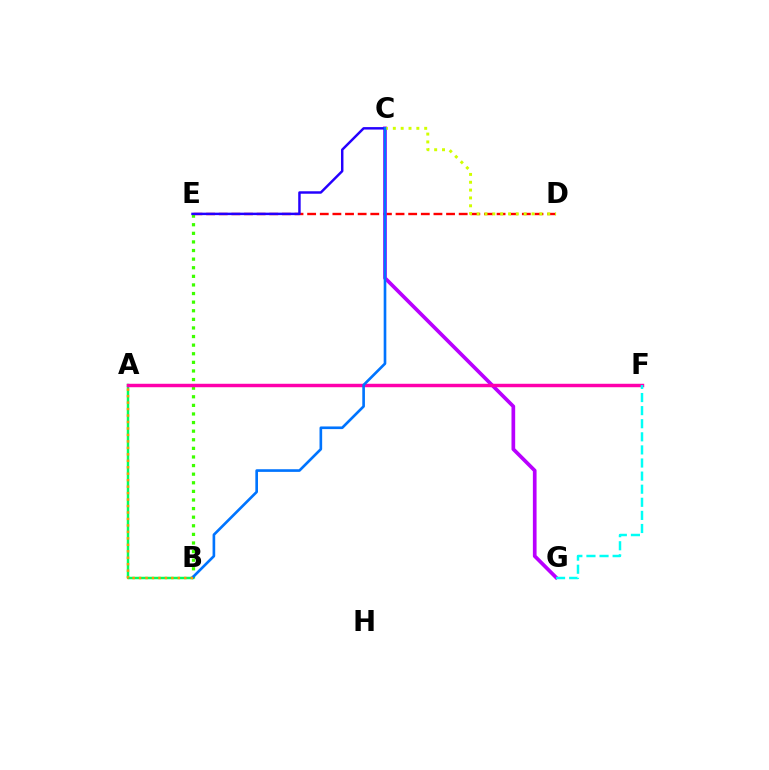{('D', 'E'): [{'color': '#ff0000', 'line_style': 'dashed', 'thickness': 1.72}], ('C', 'G'): [{'color': '#b900ff', 'line_style': 'solid', 'thickness': 2.66}], ('A', 'B'): [{'color': '#00ff5c', 'line_style': 'solid', 'thickness': 1.78}, {'color': '#ff9400', 'line_style': 'dotted', 'thickness': 1.76}], ('B', 'E'): [{'color': '#3dff00', 'line_style': 'dotted', 'thickness': 2.34}], ('C', 'E'): [{'color': '#2500ff', 'line_style': 'solid', 'thickness': 1.77}], ('C', 'D'): [{'color': '#d1ff00', 'line_style': 'dotted', 'thickness': 2.13}], ('A', 'F'): [{'color': '#ff00ac', 'line_style': 'solid', 'thickness': 2.48}], ('B', 'C'): [{'color': '#0074ff', 'line_style': 'solid', 'thickness': 1.91}], ('F', 'G'): [{'color': '#00fff6', 'line_style': 'dashed', 'thickness': 1.78}]}